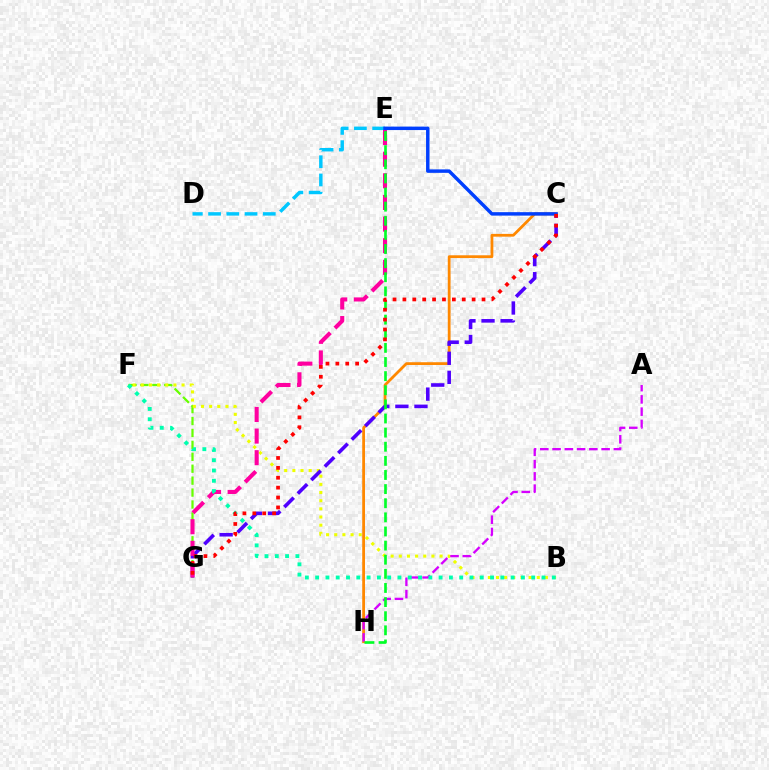{('F', 'G'): [{'color': '#66ff00', 'line_style': 'dashed', 'thickness': 1.62}], ('C', 'H'): [{'color': '#ff8800', 'line_style': 'solid', 'thickness': 2.0}], ('B', 'F'): [{'color': '#eeff00', 'line_style': 'dotted', 'thickness': 2.22}, {'color': '#00ffaf', 'line_style': 'dotted', 'thickness': 2.8}], ('C', 'G'): [{'color': '#4f00ff', 'line_style': 'dashed', 'thickness': 2.59}, {'color': '#ff0000', 'line_style': 'dotted', 'thickness': 2.69}], ('A', 'H'): [{'color': '#d600ff', 'line_style': 'dashed', 'thickness': 1.67}], ('D', 'E'): [{'color': '#00c7ff', 'line_style': 'dashed', 'thickness': 2.48}], ('E', 'G'): [{'color': '#ff00a0', 'line_style': 'dashed', 'thickness': 2.94}], ('E', 'H'): [{'color': '#00ff27', 'line_style': 'dashed', 'thickness': 1.92}], ('C', 'E'): [{'color': '#003fff', 'line_style': 'solid', 'thickness': 2.49}]}